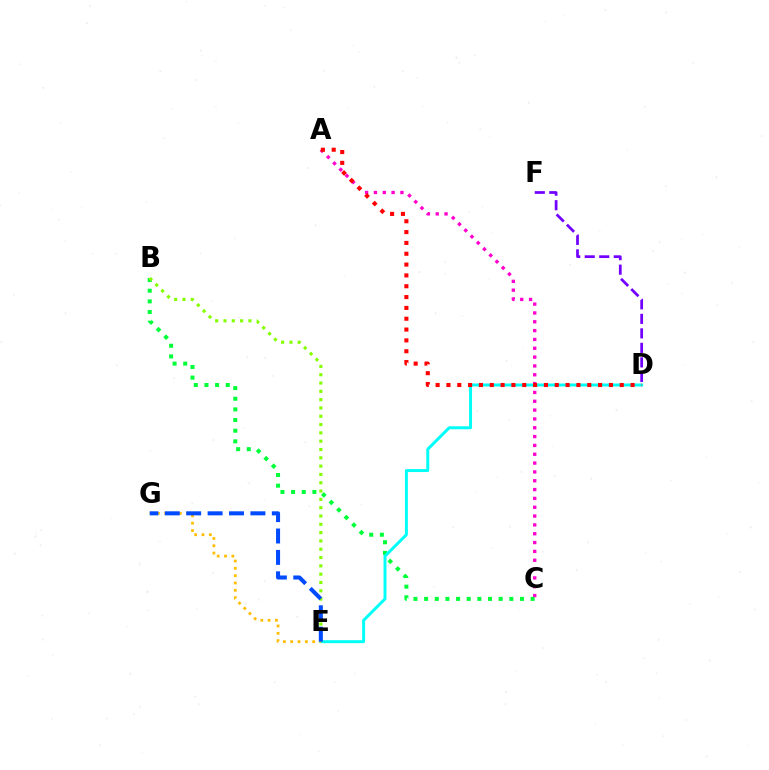{('A', 'C'): [{'color': '#ff00cf', 'line_style': 'dotted', 'thickness': 2.4}], ('B', 'C'): [{'color': '#00ff39', 'line_style': 'dotted', 'thickness': 2.89}], ('D', 'E'): [{'color': '#00fff6', 'line_style': 'solid', 'thickness': 2.13}], ('B', 'E'): [{'color': '#84ff00', 'line_style': 'dotted', 'thickness': 2.26}], ('D', 'F'): [{'color': '#7200ff', 'line_style': 'dashed', 'thickness': 1.97}], ('E', 'G'): [{'color': '#ffbd00', 'line_style': 'dotted', 'thickness': 1.99}, {'color': '#004bff', 'line_style': 'dashed', 'thickness': 2.91}], ('A', 'D'): [{'color': '#ff0000', 'line_style': 'dotted', 'thickness': 2.94}]}